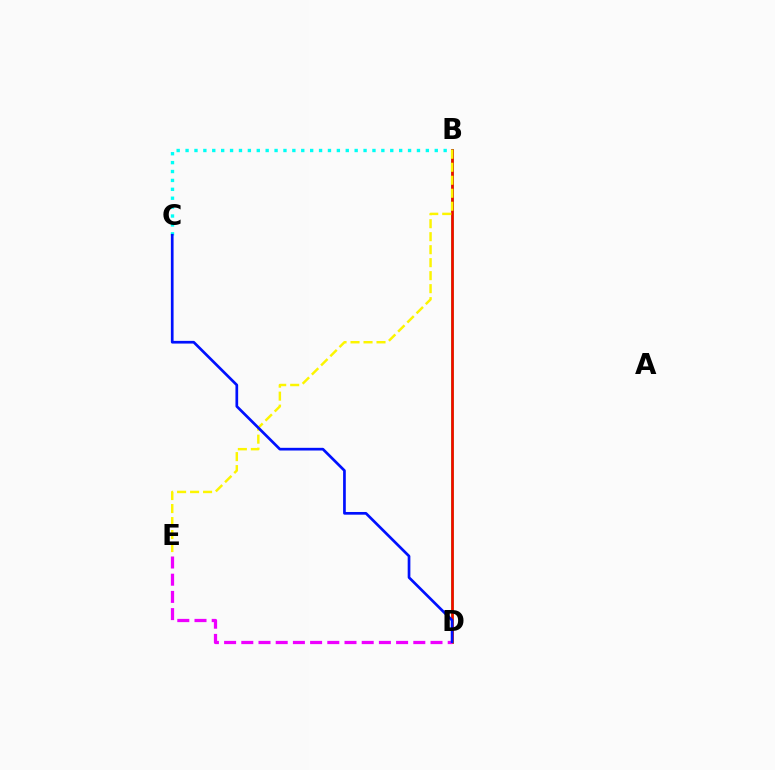{('B', 'D'): [{'color': '#08ff00', 'line_style': 'solid', 'thickness': 1.91}, {'color': '#ff0000', 'line_style': 'solid', 'thickness': 1.85}], ('B', 'C'): [{'color': '#00fff6', 'line_style': 'dotted', 'thickness': 2.42}], ('D', 'E'): [{'color': '#ee00ff', 'line_style': 'dashed', 'thickness': 2.34}], ('B', 'E'): [{'color': '#fcf500', 'line_style': 'dashed', 'thickness': 1.77}], ('C', 'D'): [{'color': '#0010ff', 'line_style': 'solid', 'thickness': 1.94}]}